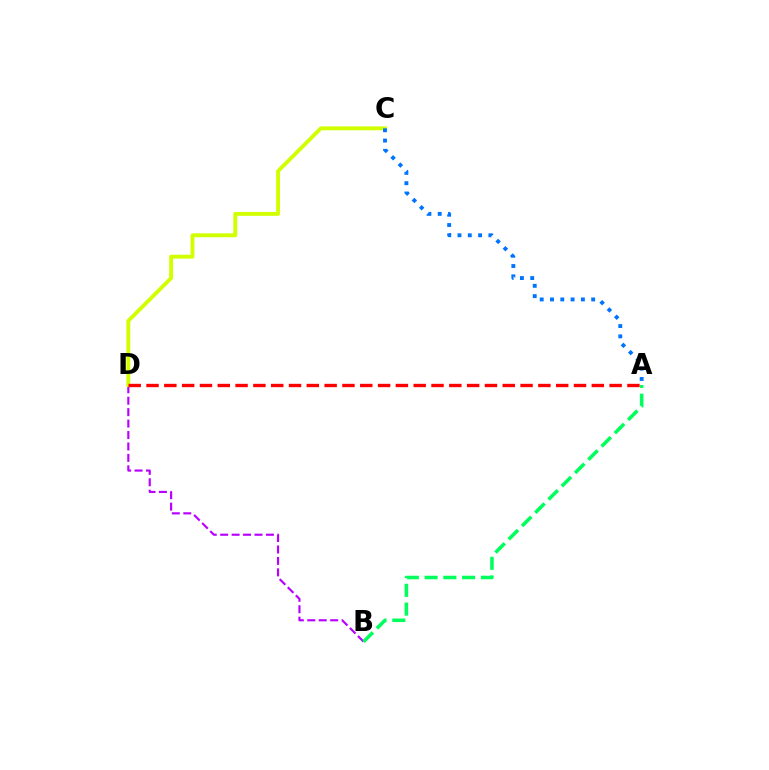{('B', 'D'): [{'color': '#b900ff', 'line_style': 'dashed', 'thickness': 1.55}], ('C', 'D'): [{'color': '#d1ff00', 'line_style': 'solid', 'thickness': 2.79}], ('A', 'C'): [{'color': '#0074ff', 'line_style': 'dotted', 'thickness': 2.8}], ('A', 'D'): [{'color': '#ff0000', 'line_style': 'dashed', 'thickness': 2.42}], ('A', 'B'): [{'color': '#00ff5c', 'line_style': 'dashed', 'thickness': 2.55}]}